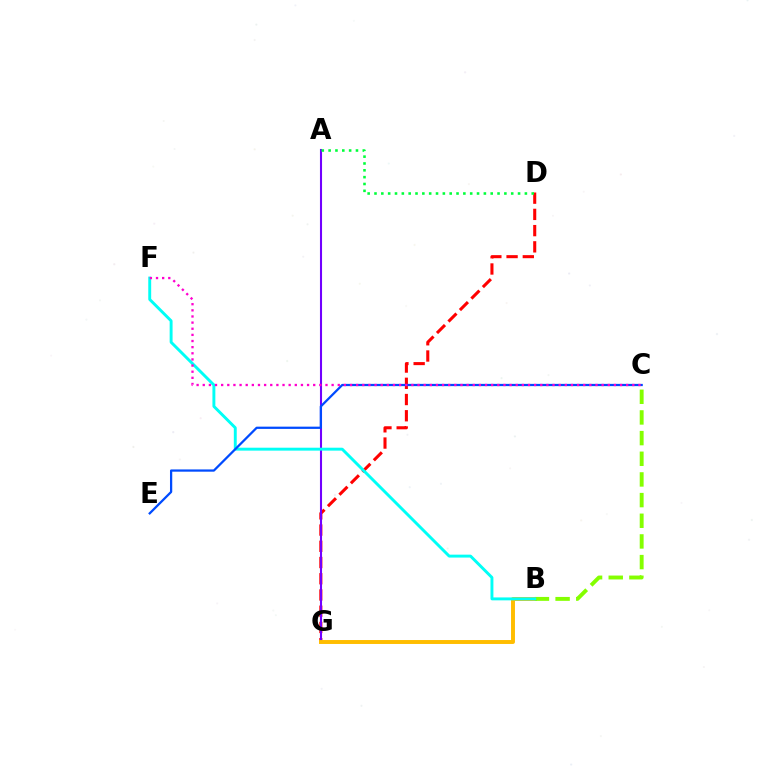{('D', 'G'): [{'color': '#ff0000', 'line_style': 'dashed', 'thickness': 2.2}], ('A', 'G'): [{'color': '#7200ff', 'line_style': 'solid', 'thickness': 1.5}], ('B', 'G'): [{'color': '#ffbd00', 'line_style': 'solid', 'thickness': 2.84}], ('B', 'C'): [{'color': '#84ff00', 'line_style': 'dashed', 'thickness': 2.81}], ('B', 'F'): [{'color': '#00fff6', 'line_style': 'solid', 'thickness': 2.1}], ('C', 'E'): [{'color': '#004bff', 'line_style': 'solid', 'thickness': 1.62}], ('A', 'D'): [{'color': '#00ff39', 'line_style': 'dotted', 'thickness': 1.86}], ('C', 'F'): [{'color': '#ff00cf', 'line_style': 'dotted', 'thickness': 1.67}]}